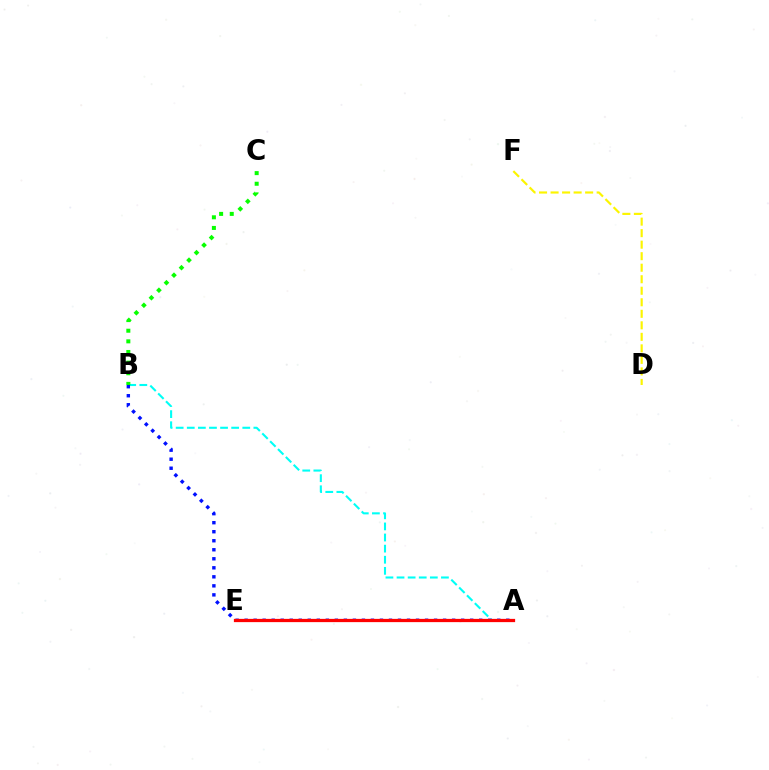{('A', 'E'): [{'color': '#ee00ff', 'line_style': 'dotted', 'thickness': 1.92}, {'color': '#ff0000', 'line_style': 'solid', 'thickness': 2.34}], ('A', 'B'): [{'color': '#00fff6', 'line_style': 'dashed', 'thickness': 1.51}, {'color': '#0010ff', 'line_style': 'dotted', 'thickness': 2.45}], ('D', 'F'): [{'color': '#fcf500', 'line_style': 'dashed', 'thickness': 1.57}], ('B', 'C'): [{'color': '#08ff00', 'line_style': 'dotted', 'thickness': 2.89}]}